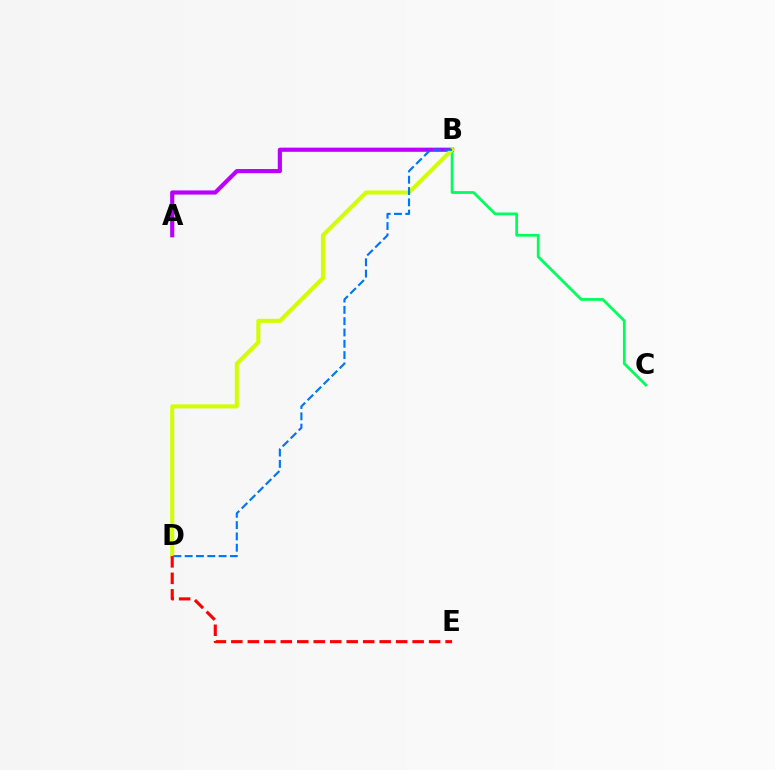{('A', 'B'): [{'color': '#b900ff', 'line_style': 'solid', 'thickness': 2.99}], ('B', 'C'): [{'color': '#00ff5c', 'line_style': 'solid', 'thickness': 1.99}], ('B', 'D'): [{'color': '#d1ff00', 'line_style': 'solid', 'thickness': 2.91}, {'color': '#0074ff', 'line_style': 'dashed', 'thickness': 1.54}], ('D', 'E'): [{'color': '#ff0000', 'line_style': 'dashed', 'thickness': 2.24}]}